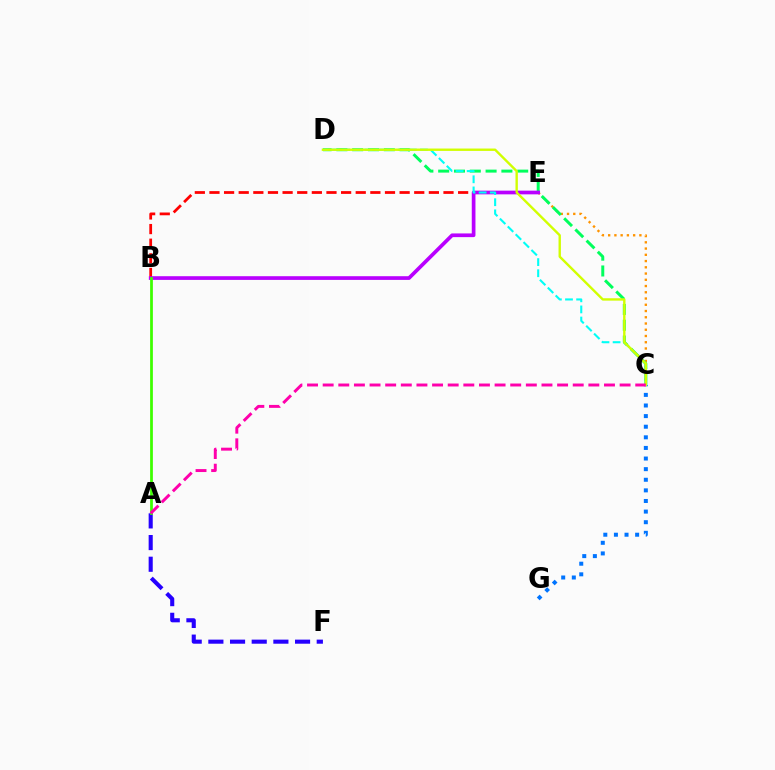{('A', 'F'): [{'color': '#2500ff', 'line_style': 'dashed', 'thickness': 2.94}], ('C', 'G'): [{'color': '#0074ff', 'line_style': 'dotted', 'thickness': 2.88}], ('C', 'E'): [{'color': '#ff9400', 'line_style': 'dotted', 'thickness': 1.7}], ('B', 'E'): [{'color': '#ff0000', 'line_style': 'dashed', 'thickness': 1.99}, {'color': '#b900ff', 'line_style': 'solid', 'thickness': 2.66}], ('C', 'D'): [{'color': '#00ff5c', 'line_style': 'dashed', 'thickness': 2.15}, {'color': '#00fff6', 'line_style': 'dashed', 'thickness': 1.51}, {'color': '#d1ff00', 'line_style': 'solid', 'thickness': 1.71}], ('A', 'B'): [{'color': '#3dff00', 'line_style': 'solid', 'thickness': 1.98}], ('A', 'C'): [{'color': '#ff00ac', 'line_style': 'dashed', 'thickness': 2.12}]}